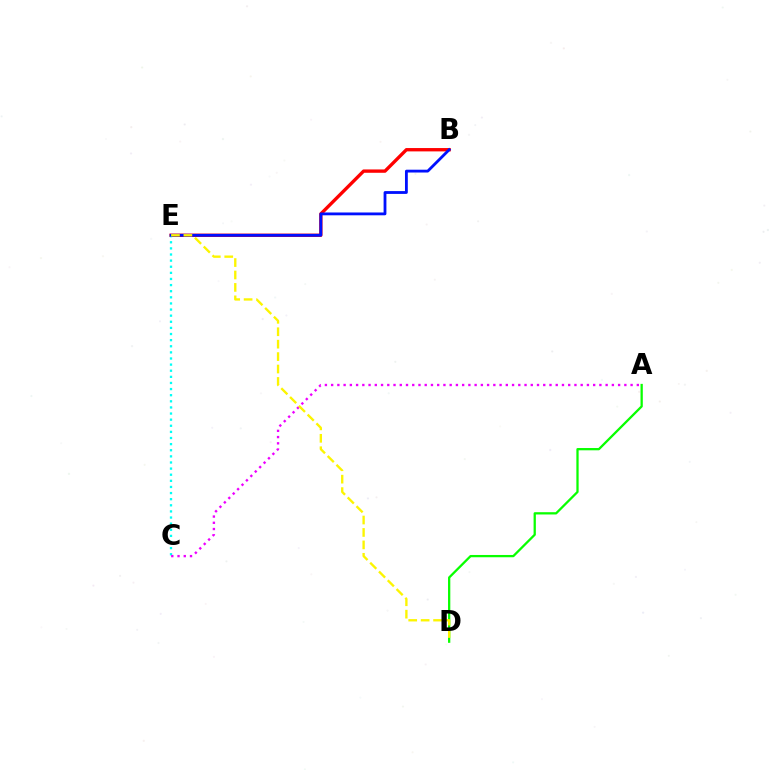{('B', 'E'): [{'color': '#ff0000', 'line_style': 'solid', 'thickness': 2.41}, {'color': '#0010ff', 'line_style': 'solid', 'thickness': 2.03}], ('C', 'E'): [{'color': '#00fff6', 'line_style': 'dotted', 'thickness': 1.66}], ('A', 'C'): [{'color': '#ee00ff', 'line_style': 'dotted', 'thickness': 1.7}], ('A', 'D'): [{'color': '#08ff00', 'line_style': 'solid', 'thickness': 1.64}], ('D', 'E'): [{'color': '#fcf500', 'line_style': 'dashed', 'thickness': 1.69}]}